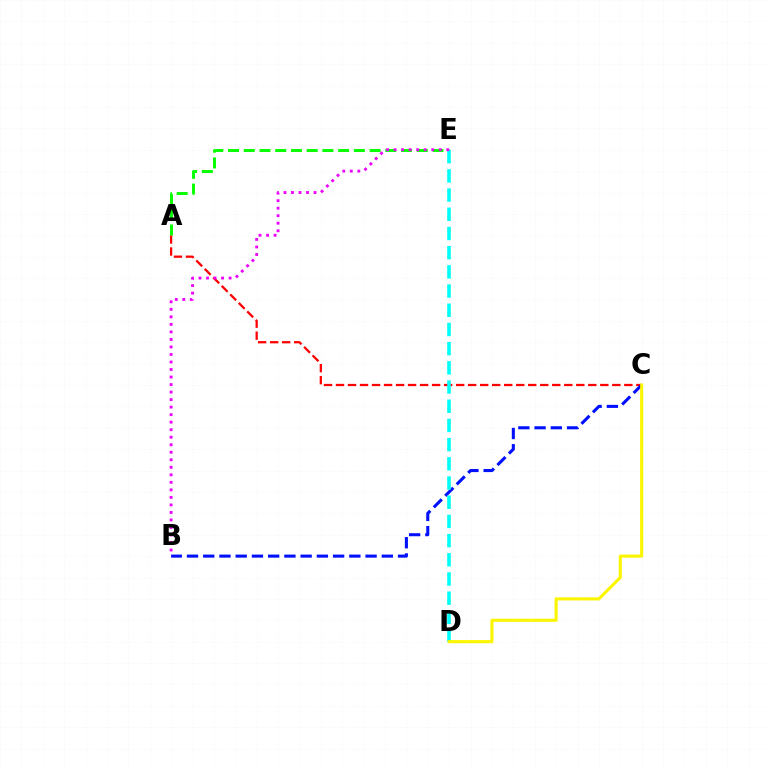{('A', 'C'): [{'color': '#ff0000', 'line_style': 'dashed', 'thickness': 1.63}], ('B', 'C'): [{'color': '#0010ff', 'line_style': 'dashed', 'thickness': 2.21}], ('A', 'E'): [{'color': '#08ff00', 'line_style': 'dashed', 'thickness': 2.14}], ('D', 'E'): [{'color': '#00fff6', 'line_style': 'dashed', 'thickness': 2.61}], ('C', 'D'): [{'color': '#fcf500', 'line_style': 'solid', 'thickness': 2.22}], ('B', 'E'): [{'color': '#ee00ff', 'line_style': 'dotted', 'thickness': 2.04}]}